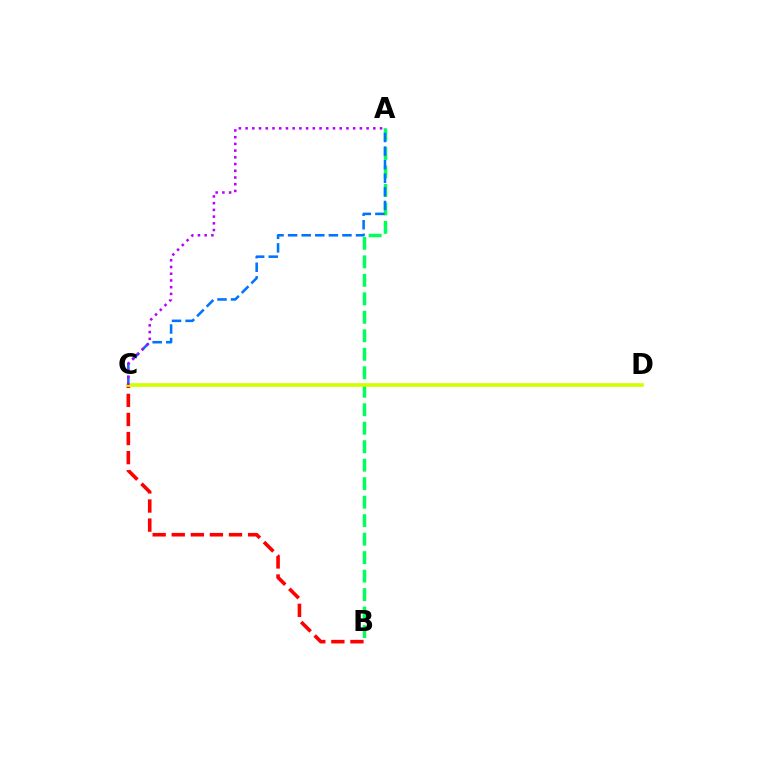{('B', 'C'): [{'color': '#ff0000', 'line_style': 'dashed', 'thickness': 2.59}], ('A', 'B'): [{'color': '#00ff5c', 'line_style': 'dashed', 'thickness': 2.51}], ('A', 'C'): [{'color': '#0074ff', 'line_style': 'dashed', 'thickness': 1.85}, {'color': '#b900ff', 'line_style': 'dotted', 'thickness': 1.83}], ('C', 'D'): [{'color': '#d1ff00', 'line_style': 'solid', 'thickness': 2.63}]}